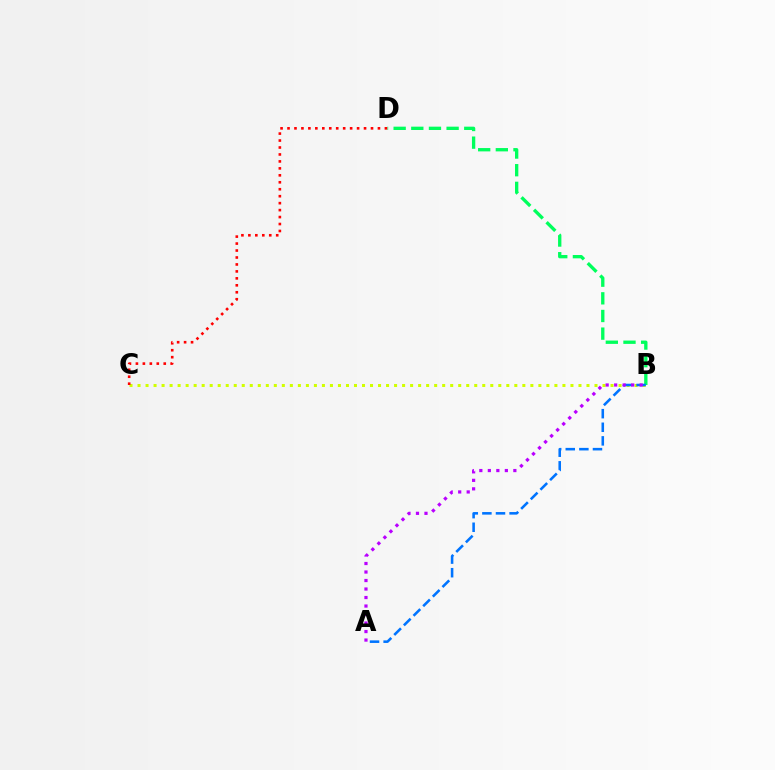{('B', 'C'): [{'color': '#d1ff00', 'line_style': 'dotted', 'thickness': 2.18}], ('B', 'D'): [{'color': '#00ff5c', 'line_style': 'dashed', 'thickness': 2.4}], ('C', 'D'): [{'color': '#ff0000', 'line_style': 'dotted', 'thickness': 1.89}], ('A', 'B'): [{'color': '#0074ff', 'line_style': 'dashed', 'thickness': 1.85}, {'color': '#b900ff', 'line_style': 'dotted', 'thickness': 2.31}]}